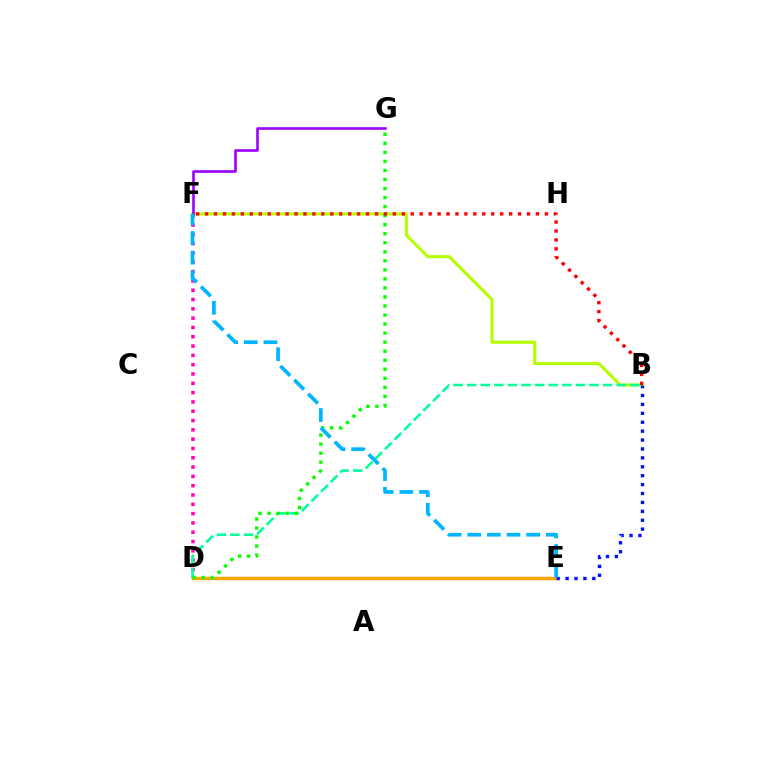{('D', 'F'): [{'color': '#ff00bd', 'line_style': 'dotted', 'thickness': 2.53}], ('D', 'E'): [{'color': '#ffa500', 'line_style': 'solid', 'thickness': 2.47}], ('B', 'F'): [{'color': '#b3ff00', 'line_style': 'solid', 'thickness': 2.2}, {'color': '#ff0000', 'line_style': 'dotted', 'thickness': 2.43}], ('B', 'D'): [{'color': '#00ff9d', 'line_style': 'dashed', 'thickness': 1.85}], ('D', 'G'): [{'color': '#08ff00', 'line_style': 'dotted', 'thickness': 2.46}], ('F', 'G'): [{'color': '#9b00ff', 'line_style': 'solid', 'thickness': 1.88}], ('B', 'E'): [{'color': '#0010ff', 'line_style': 'dotted', 'thickness': 2.42}], ('E', 'F'): [{'color': '#00b5ff', 'line_style': 'dashed', 'thickness': 2.67}]}